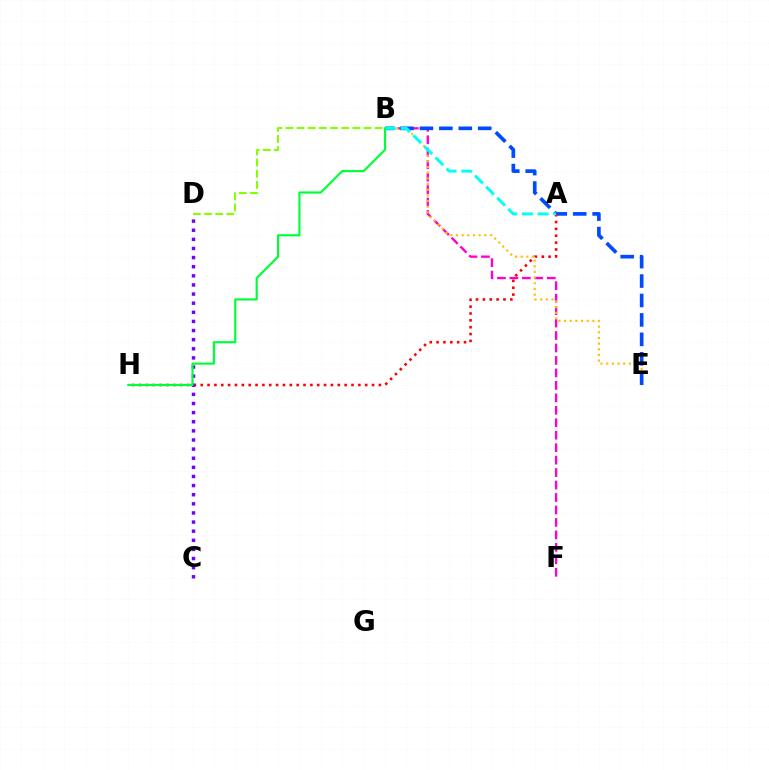{('B', 'F'): [{'color': '#ff00cf', 'line_style': 'dashed', 'thickness': 1.69}], ('B', 'E'): [{'color': '#ffbd00', 'line_style': 'dotted', 'thickness': 1.54}, {'color': '#004bff', 'line_style': 'dashed', 'thickness': 2.64}], ('A', 'H'): [{'color': '#ff0000', 'line_style': 'dotted', 'thickness': 1.86}], ('C', 'D'): [{'color': '#7200ff', 'line_style': 'dotted', 'thickness': 2.48}], ('A', 'B'): [{'color': '#00fff6', 'line_style': 'dashed', 'thickness': 2.13}], ('B', 'H'): [{'color': '#00ff39', 'line_style': 'solid', 'thickness': 1.56}], ('B', 'D'): [{'color': '#84ff00', 'line_style': 'dashed', 'thickness': 1.52}]}